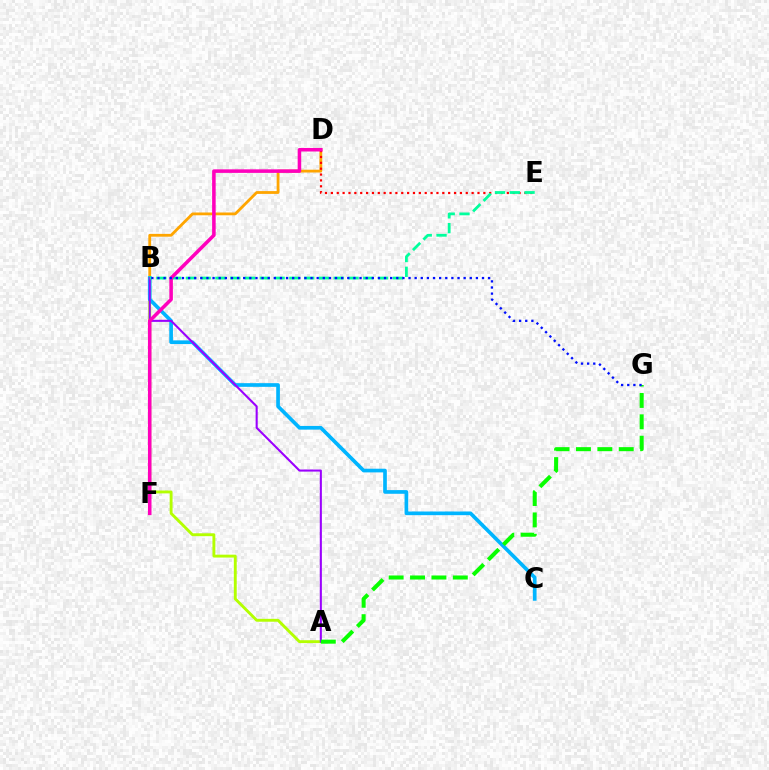{('B', 'D'): [{'color': '#ffa500', 'line_style': 'solid', 'thickness': 2.01}], ('A', 'B'): [{'color': '#b3ff00', 'line_style': 'solid', 'thickness': 2.07}, {'color': '#9b00ff', 'line_style': 'solid', 'thickness': 1.5}], ('D', 'E'): [{'color': '#ff0000', 'line_style': 'dotted', 'thickness': 1.59}], ('B', 'C'): [{'color': '#00b5ff', 'line_style': 'solid', 'thickness': 2.65}], ('A', 'G'): [{'color': '#08ff00', 'line_style': 'dashed', 'thickness': 2.91}], ('B', 'E'): [{'color': '#00ff9d', 'line_style': 'dashed', 'thickness': 2.01}], ('D', 'F'): [{'color': '#ff00bd', 'line_style': 'solid', 'thickness': 2.55}], ('B', 'G'): [{'color': '#0010ff', 'line_style': 'dotted', 'thickness': 1.66}]}